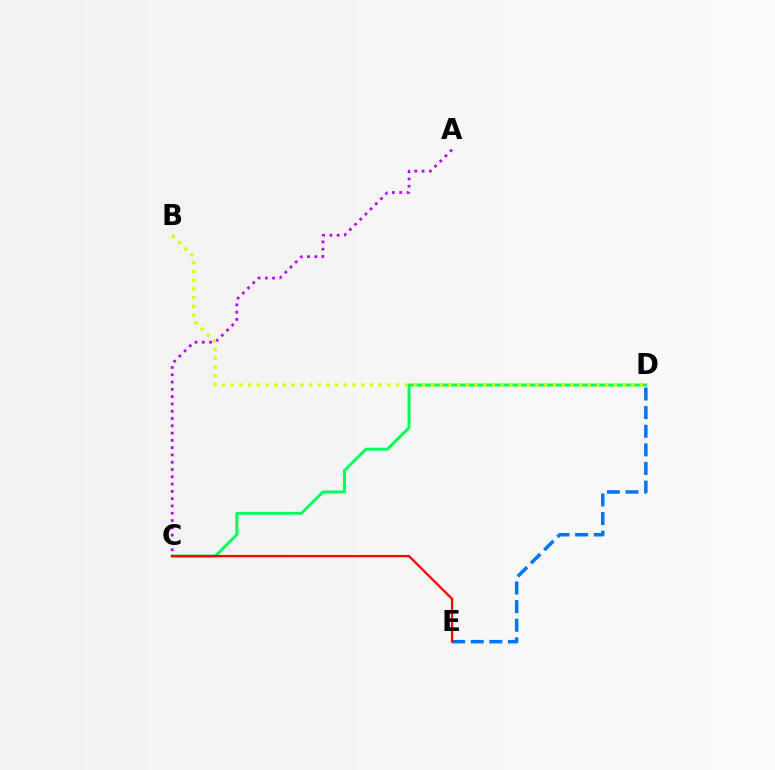{('C', 'D'): [{'color': '#00ff5c', 'line_style': 'solid', 'thickness': 2.15}], ('A', 'C'): [{'color': '#b900ff', 'line_style': 'dotted', 'thickness': 1.98}], ('D', 'E'): [{'color': '#0074ff', 'line_style': 'dashed', 'thickness': 2.53}], ('C', 'E'): [{'color': '#ff0000', 'line_style': 'solid', 'thickness': 1.66}], ('B', 'D'): [{'color': '#d1ff00', 'line_style': 'dotted', 'thickness': 2.37}]}